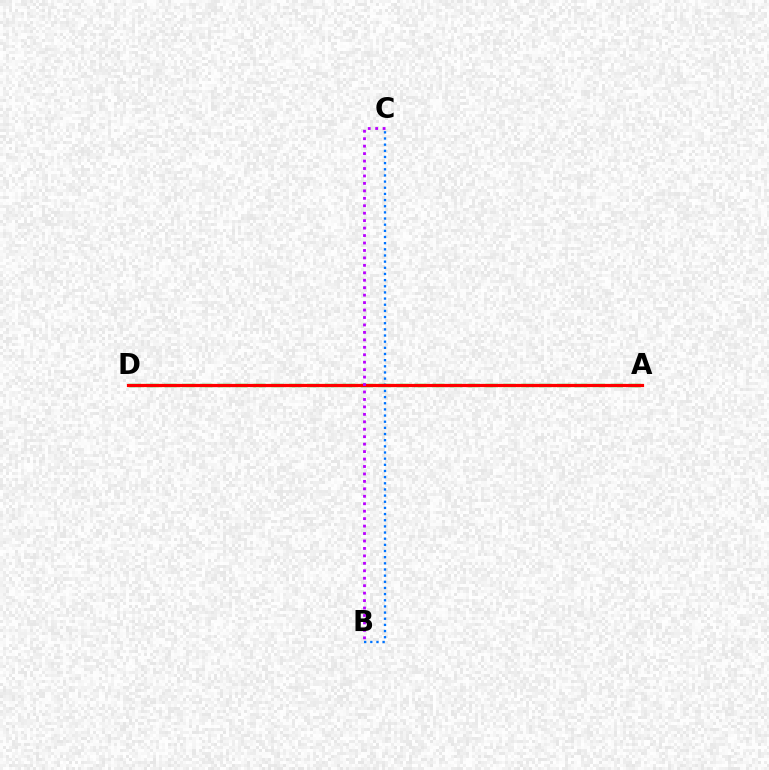{('A', 'D'): [{'color': '#00ff5c', 'line_style': 'dashed', 'thickness': 2.43}, {'color': '#d1ff00', 'line_style': 'dashed', 'thickness': 2.24}, {'color': '#ff0000', 'line_style': 'solid', 'thickness': 2.3}], ('B', 'C'): [{'color': '#0074ff', 'line_style': 'dotted', 'thickness': 1.67}, {'color': '#b900ff', 'line_style': 'dotted', 'thickness': 2.02}]}